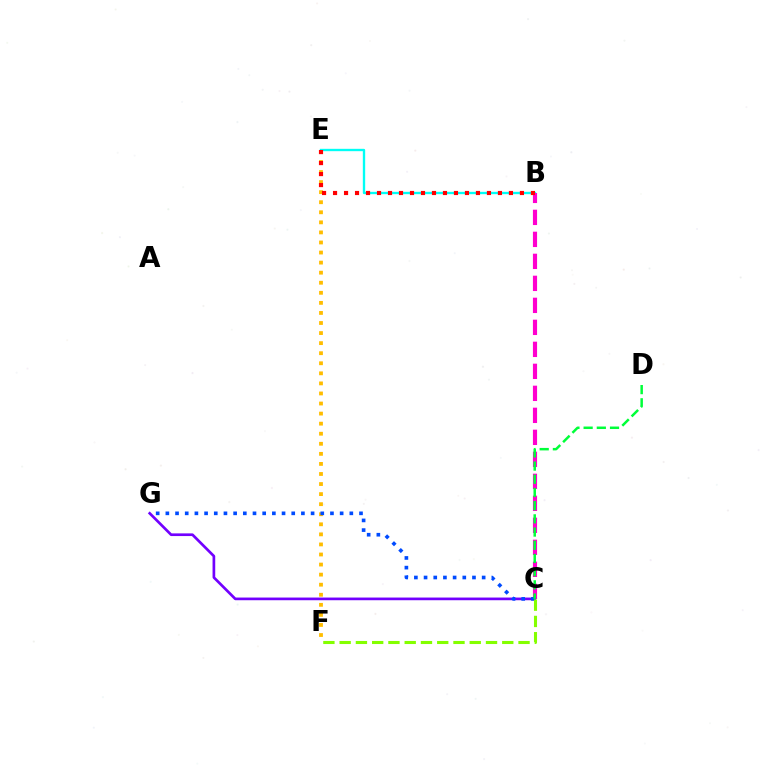{('E', 'F'): [{'color': '#ffbd00', 'line_style': 'dotted', 'thickness': 2.73}], ('B', 'E'): [{'color': '#00fff6', 'line_style': 'solid', 'thickness': 1.69}, {'color': '#ff0000', 'line_style': 'dotted', 'thickness': 2.99}], ('B', 'C'): [{'color': '#ff00cf', 'line_style': 'dashed', 'thickness': 2.99}], ('C', 'G'): [{'color': '#7200ff', 'line_style': 'solid', 'thickness': 1.93}, {'color': '#004bff', 'line_style': 'dotted', 'thickness': 2.63}], ('C', 'D'): [{'color': '#00ff39', 'line_style': 'dashed', 'thickness': 1.79}], ('C', 'F'): [{'color': '#84ff00', 'line_style': 'dashed', 'thickness': 2.21}]}